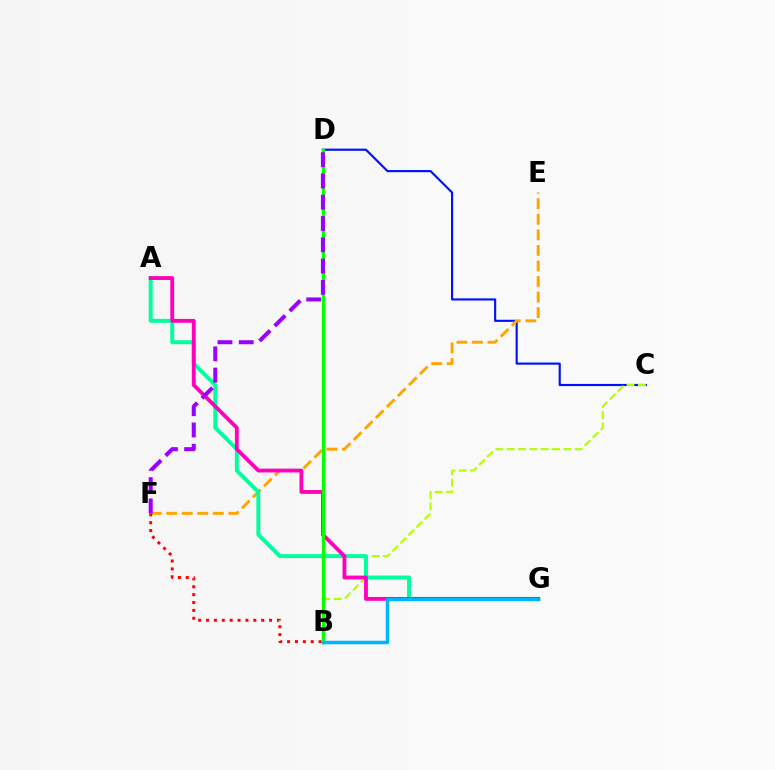{('C', 'D'): [{'color': '#0010ff', 'line_style': 'solid', 'thickness': 1.54}], ('E', 'F'): [{'color': '#ffa500', 'line_style': 'dashed', 'thickness': 2.11}], ('B', 'C'): [{'color': '#b3ff00', 'line_style': 'dashed', 'thickness': 1.54}], ('A', 'G'): [{'color': '#00ff9d', 'line_style': 'solid', 'thickness': 2.83}, {'color': '#ff00bd', 'line_style': 'solid', 'thickness': 2.76}], ('B', 'F'): [{'color': '#ff0000', 'line_style': 'dotted', 'thickness': 2.14}], ('B', 'D'): [{'color': '#08ff00', 'line_style': 'solid', 'thickness': 2.41}], ('B', 'G'): [{'color': '#00b5ff', 'line_style': 'solid', 'thickness': 2.5}], ('D', 'F'): [{'color': '#9b00ff', 'line_style': 'dashed', 'thickness': 2.89}]}